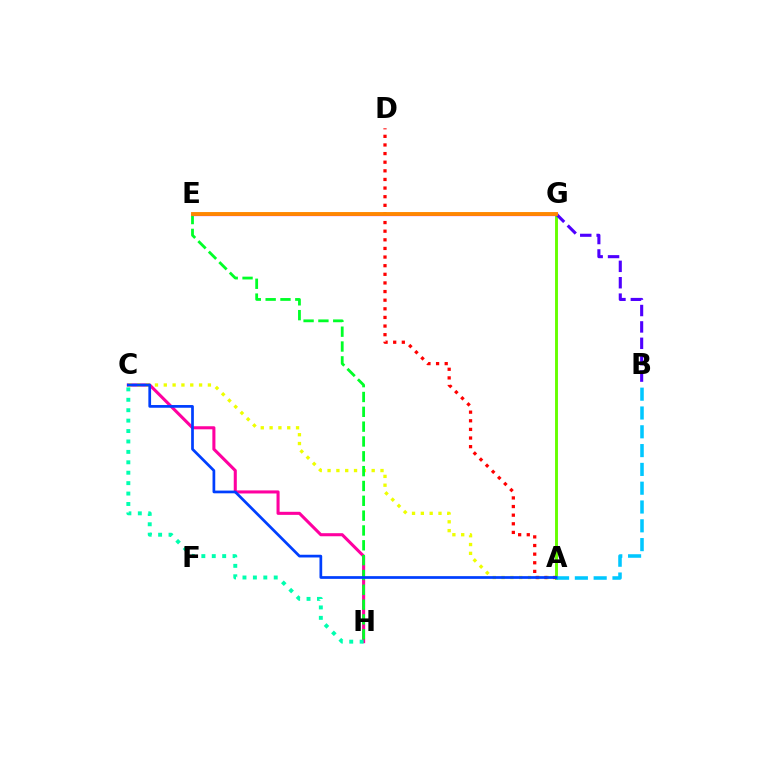{('C', 'H'): [{'color': '#ff00a0', 'line_style': 'solid', 'thickness': 2.21}, {'color': '#00ffaf', 'line_style': 'dotted', 'thickness': 2.83}], ('A', 'C'): [{'color': '#eeff00', 'line_style': 'dotted', 'thickness': 2.4}, {'color': '#003fff', 'line_style': 'solid', 'thickness': 1.96}], ('A', 'G'): [{'color': '#66ff00', 'line_style': 'solid', 'thickness': 2.1}], ('A', 'B'): [{'color': '#00c7ff', 'line_style': 'dashed', 'thickness': 2.55}], ('A', 'D'): [{'color': '#ff0000', 'line_style': 'dotted', 'thickness': 2.34}], ('E', 'H'): [{'color': '#00ff27', 'line_style': 'dashed', 'thickness': 2.01}], ('E', 'G'): [{'color': '#d600ff', 'line_style': 'solid', 'thickness': 2.33}, {'color': '#ff8800', 'line_style': 'solid', 'thickness': 2.8}], ('B', 'G'): [{'color': '#4f00ff', 'line_style': 'dashed', 'thickness': 2.23}]}